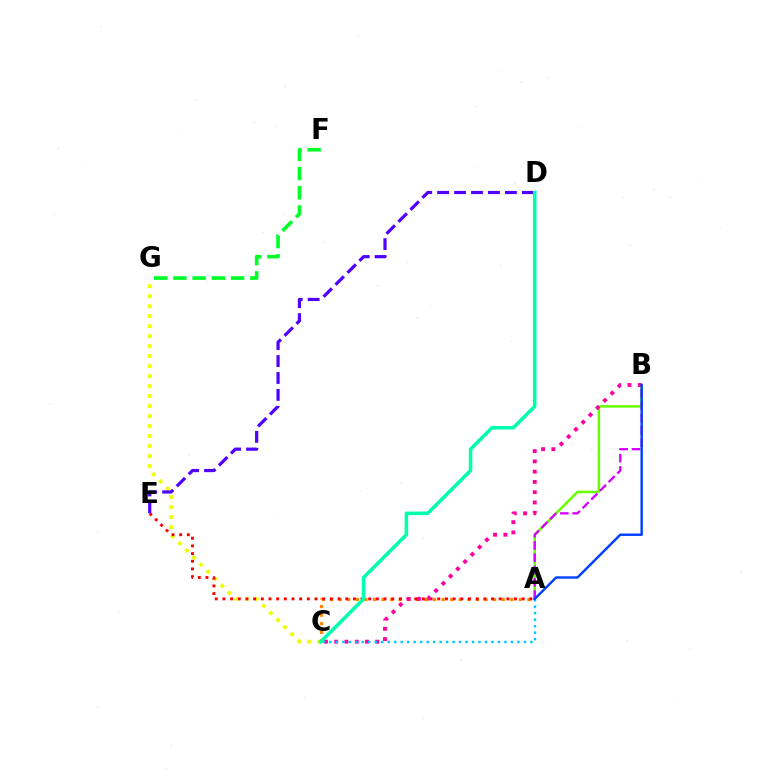{('C', 'G'): [{'color': '#eeff00', 'line_style': 'dotted', 'thickness': 2.71}], ('A', 'B'): [{'color': '#66ff00', 'line_style': 'solid', 'thickness': 1.8}, {'color': '#d600ff', 'line_style': 'dashed', 'thickness': 1.67}, {'color': '#003fff', 'line_style': 'solid', 'thickness': 1.75}], ('A', 'C'): [{'color': '#ff8800', 'line_style': 'dotted', 'thickness': 2.33}, {'color': '#00c7ff', 'line_style': 'dotted', 'thickness': 1.76}], ('A', 'E'): [{'color': '#ff0000', 'line_style': 'dotted', 'thickness': 2.08}], ('B', 'C'): [{'color': '#ff00a0', 'line_style': 'dotted', 'thickness': 2.79}], ('D', 'E'): [{'color': '#4f00ff', 'line_style': 'dashed', 'thickness': 2.3}], ('F', 'G'): [{'color': '#00ff27', 'line_style': 'dashed', 'thickness': 2.61}], ('C', 'D'): [{'color': '#00ffaf', 'line_style': 'solid', 'thickness': 2.55}]}